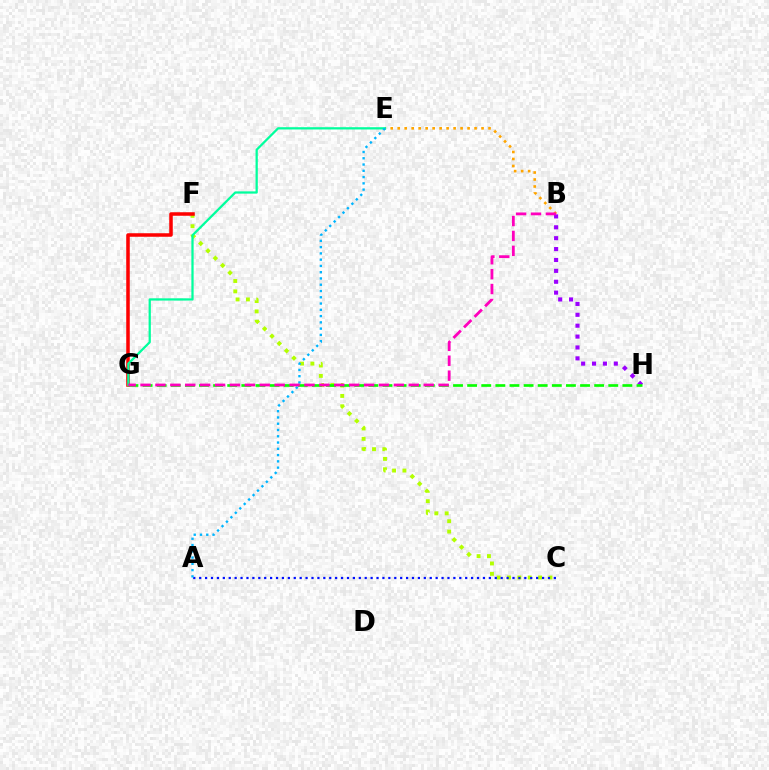{('C', 'F'): [{'color': '#b3ff00', 'line_style': 'dotted', 'thickness': 2.81}], ('B', 'E'): [{'color': '#ffa500', 'line_style': 'dotted', 'thickness': 1.9}], ('A', 'C'): [{'color': '#0010ff', 'line_style': 'dotted', 'thickness': 1.61}], ('F', 'G'): [{'color': '#ff0000', 'line_style': 'solid', 'thickness': 2.53}], ('E', 'G'): [{'color': '#00ff9d', 'line_style': 'solid', 'thickness': 1.63}], ('B', 'H'): [{'color': '#9b00ff', 'line_style': 'dotted', 'thickness': 2.96}], ('G', 'H'): [{'color': '#08ff00', 'line_style': 'dashed', 'thickness': 1.92}], ('A', 'E'): [{'color': '#00b5ff', 'line_style': 'dotted', 'thickness': 1.7}], ('B', 'G'): [{'color': '#ff00bd', 'line_style': 'dashed', 'thickness': 2.02}]}